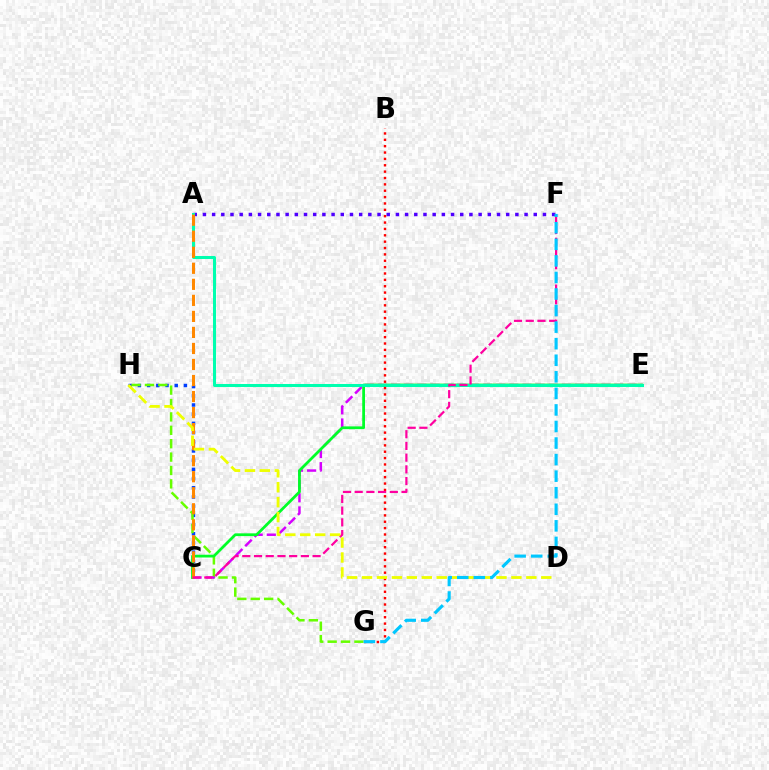{('C', 'H'): [{'color': '#003fff', 'line_style': 'dotted', 'thickness': 2.5}], ('G', 'H'): [{'color': '#66ff00', 'line_style': 'dashed', 'thickness': 1.82}], ('C', 'E'): [{'color': '#d600ff', 'line_style': 'dashed', 'thickness': 1.78}, {'color': '#00ff27', 'line_style': 'solid', 'thickness': 1.99}], ('A', 'F'): [{'color': '#4f00ff', 'line_style': 'dotted', 'thickness': 2.5}], ('A', 'E'): [{'color': '#00ffaf', 'line_style': 'solid', 'thickness': 2.17}], ('B', 'G'): [{'color': '#ff0000', 'line_style': 'dotted', 'thickness': 1.73}], ('A', 'C'): [{'color': '#ff8800', 'line_style': 'dashed', 'thickness': 2.18}], ('C', 'F'): [{'color': '#ff00a0', 'line_style': 'dashed', 'thickness': 1.59}], ('D', 'H'): [{'color': '#eeff00', 'line_style': 'dashed', 'thickness': 2.03}], ('F', 'G'): [{'color': '#00c7ff', 'line_style': 'dashed', 'thickness': 2.25}]}